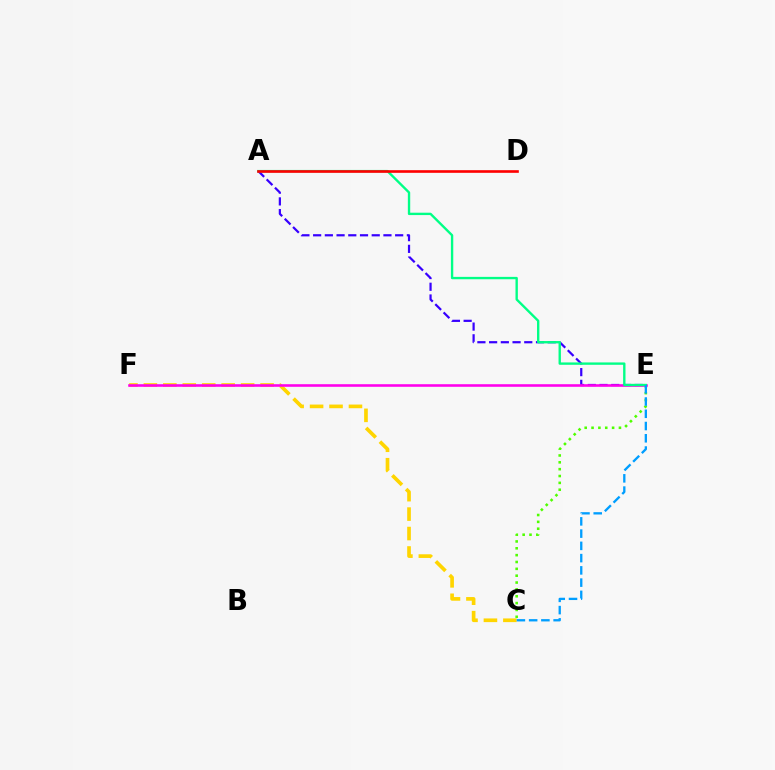{('C', 'F'): [{'color': '#ffd500', 'line_style': 'dashed', 'thickness': 2.64}], ('C', 'E'): [{'color': '#4fff00', 'line_style': 'dotted', 'thickness': 1.86}, {'color': '#009eff', 'line_style': 'dashed', 'thickness': 1.66}], ('A', 'E'): [{'color': '#3700ff', 'line_style': 'dashed', 'thickness': 1.59}, {'color': '#00ff86', 'line_style': 'solid', 'thickness': 1.7}], ('E', 'F'): [{'color': '#ff00ed', 'line_style': 'solid', 'thickness': 1.87}], ('A', 'D'): [{'color': '#ff0000', 'line_style': 'solid', 'thickness': 1.9}]}